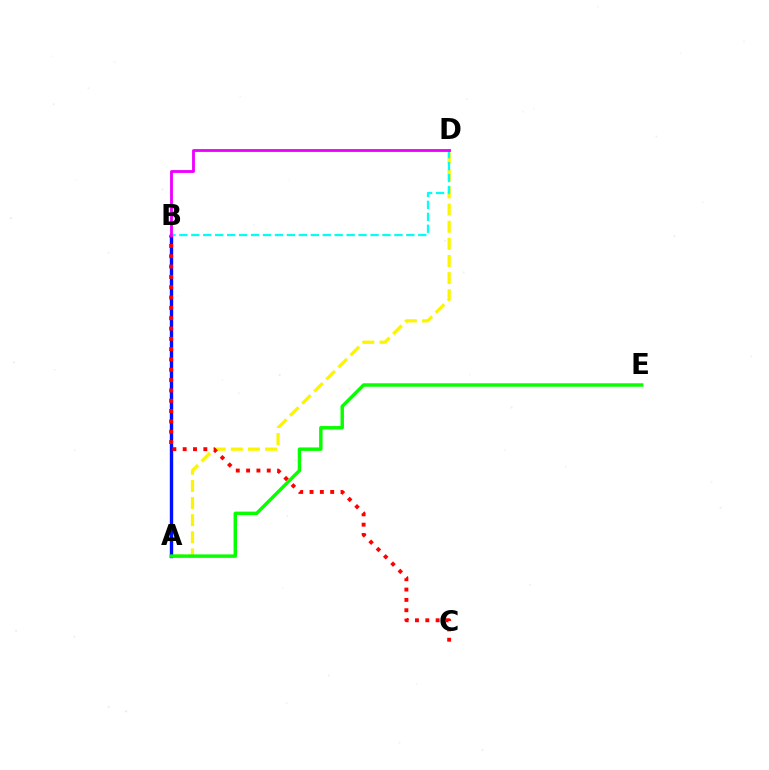{('A', 'D'): [{'color': '#fcf500', 'line_style': 'dashed', 'thickness': 2.33}], ('A', 'B'): [{'color': '#0010ff', 'line_style': 'solid', 'thickness': 2.42}], ('B', 'C'): [{'color': '#ff0000', 'line_style': 'dotted', 'thickness': 2.81}], ('A', 'E'): [{'color': '#08ff00', 'line_style': 'solid', 'thickness': 2.48}], ('B', 'D'): [{'color': '#00fff6', 'line_style': 'dashed', 'thickness': 1.62}, {'color': '#ee00ff', 'line_style': 'solid', 'thickness': 2.04}]}